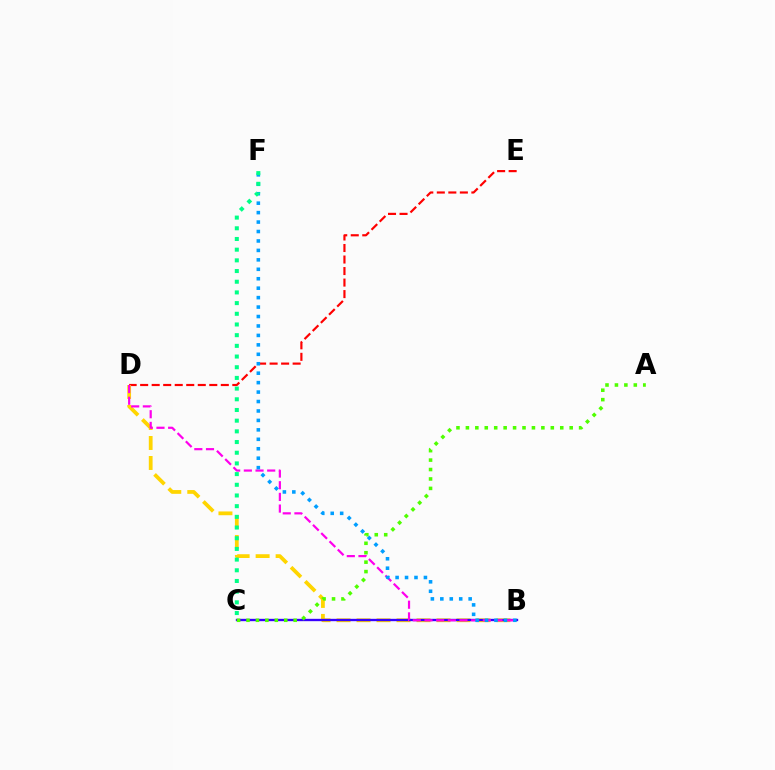{('D', 'E'): [{'color': '#ff0000', 'line_style': 'dashed', 'thickness': 1.57}], ('B', 'D'): [{'color': '#ffd500', 'line_style': 'dashed', 'thickness': 2.72}, {'color': '#ff00ed', 'line_style': 'dashed', 'thickness': 1.59}], ('B', 'C'): [{'color': '#3700ff', 'line_style': 'solid', 'thickness': 1.69}], ('B', 'F'): [{'color': '#009eff', 'line_style': 'dotted', 'thickness': 2.57}], ('C', 'F'): [{'color': '#00ff86', 'line_style': 'dotted', 'thickness': 2.9}], ('A', 'C'): [{'color': '#4fff00', 'line_style': 'dotted', 'thickness': 2.56}]}